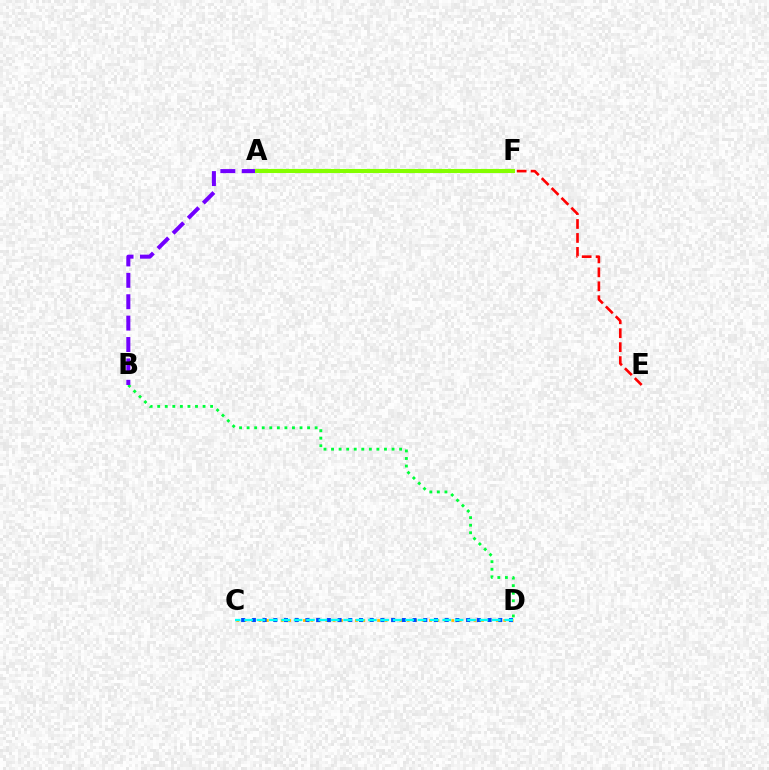{('C', 'D'): [{'color': '#ffbd00', 'line_style': 'dotted', 'thickness': 2.02}, {'color': '#004bff', 'line_style': 'dotted', 'thickness': 2.91}, {'color': '#00fff6', 'line_style': 'dashed', 'thickness': 1.68}], ('B', 'D'): [{'color': '#00ff39', 'line_style': 'dotted', 'thickness': 2.05}], ('A', 'B'): [{'color': '#7200ff', 'line_style': 'dashed', 'thickness': 2.91}], ('E', 'F'): [{'color': '#ff0000', 'line_style': 'dashed', 'thickness': 1.89}], ('A', 'F'): [{'color': '#ff00cf', 'line_style': 'dotted', 'thickness': 1.7}, {'color': '#84ff00', 'line_style': 'solid', 'thickness': 2.93}]}